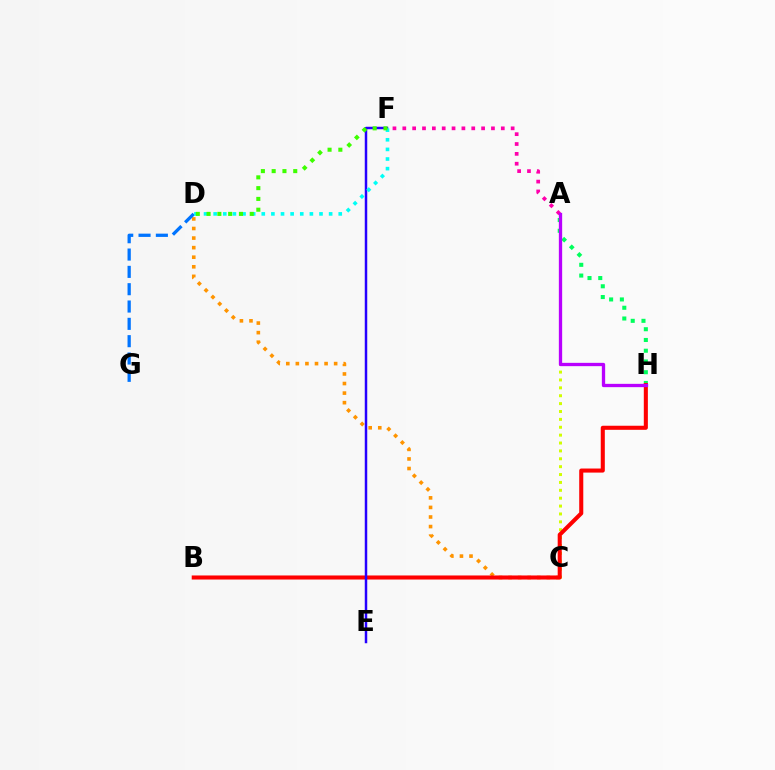{('C', 'D'): [{'color': '#ff9400', 'line_style': 'dotted', 'thickness': 2.6}], ('A', 'H'): [{'color': '#00ff5c', 'line_style': 'dotted', 'thickness': 2.92}, {'color': '#b900ff', 'line_style': 'solid', 'thickness': 2.38}], ('A', 'C'): [{'color': '#d1ff00', 'line_style': 'dotted', 'thickness': 2.14}], ('A', 'F'): [{'color': '#ff00ac', 'line_style': 'dotted', 'thickness': 2.68}], ('B', 'H'): [{'color': '#ff0000', 'line_style': 'solid', 'thickness': 2.93}], ('E', 'F'): [{'color': '#2500ff', 'line_style': 'solid', 'thickness': 1.78}], ('D', 'G'): [{'color': '#0074ff', 'line_style': 'dashed', 'thickness': 2.35}], ('D', 'F'): [{'color': '#00fff6', 'line_style': 'dotted', 'thickness': 2.61}, {'color': '#3dff00', 'line_style': 'dotted', 'thickness': 2.93}]}